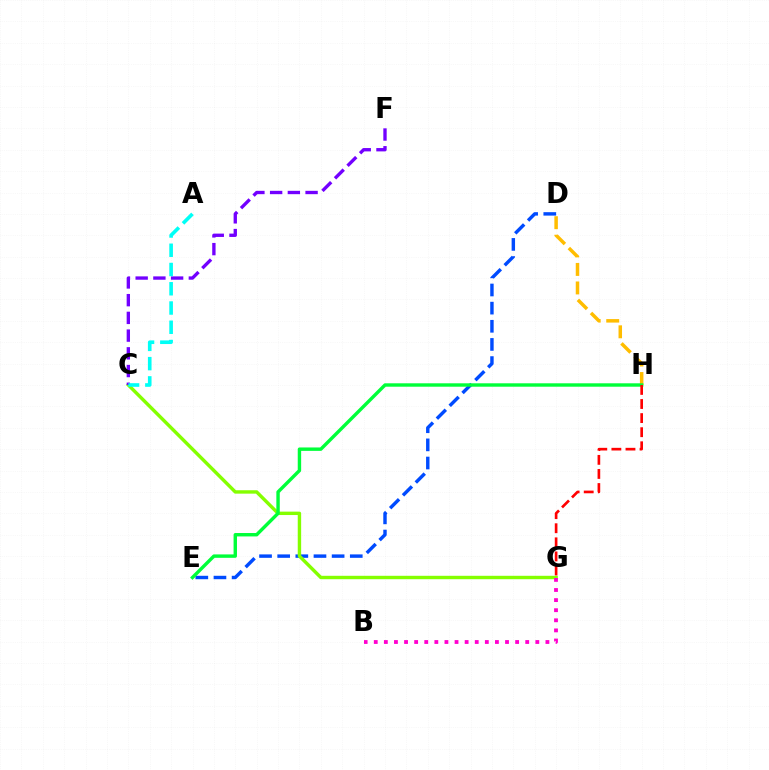{('D', 'E'): [{'color': '#004bff', 'line_style': 'dashed', 'thickness': 2.47}], ('D', 'H'): [{'color': '#ffbd00', 'line_style': 'dashed', 'thickness': 2.52}], ('C', 'G'): [{'color': '#84ff00', 'line_style': 'solid', 'thickness': 2.45}], ('E', 'H'): [{'color': '#00ff39', 'line_style': 'solid', 'thickness': 2.45}], ('C', 'F'): [{'color': '#7200ff', 'line_style': 'dashed', 'thickness': 2.41}], ('G', 'H'): [{'color': '#ff0000', 'line_style': 'dashed', 'thickness': 1.91}], ('A', 'C'): [{'color': '#00fff6', 'line_style': 'dashed', 'thickness': 2.62}], ('B', 'G'): [{'color': '#ff00cf', 'line_style': 'dotted', 'thickness': 2.74}]}